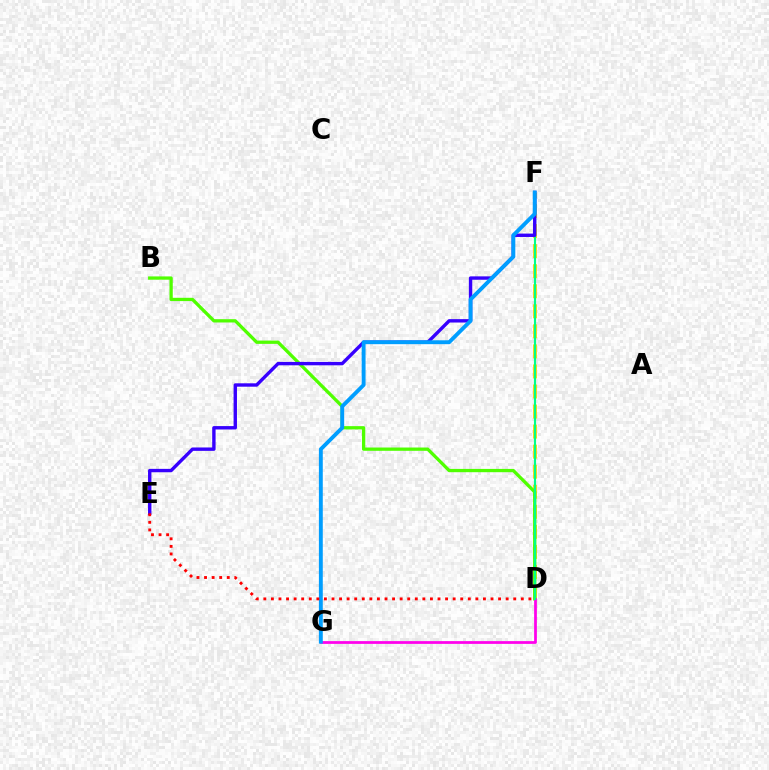{('D', 'F'): [{'color': '#ffd500', 'line_style': 'dashed', 'thickness': 2.72}, {'color': '#00ff86', 'line_style': 'solid', 'thickness': 1.53}], ('B', 'D'): [{'color': '#4fff00', 'line_style': 'solid', 'thickness': 2.37}], ('D', 'G'): [{'color': '#ff00ed', 'line_style': 'solid', 'thickness': 1.98}], ('E', 'F'): [{'color': '#3700ff', 'line_style': 'solid', 'thickness': 2.44}], ('F', 'G'): [{'color': '#009eff', 'line_style': 'solid', 'thickness': 2.8}], ('D', 'E'): [{'color': '#ff0000', 'line_style': 'dotted', 'thickness': 2.06}]}